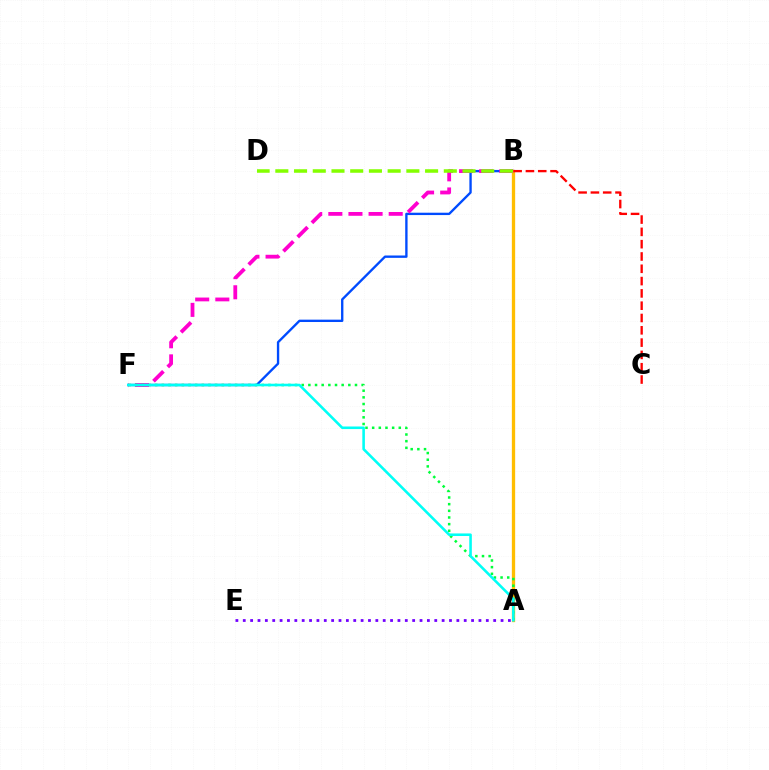{('B', 'F'): [{'color': '#004bff', 'line_style': 'solid', 'thickness': 1.7}, {'color': '#ff00cf', 'line_style': 'dashed', 'thickness': 2.73}], ('A', 'B'): [{'color': '#ffbd00', 'line_style': 'solid', 'thickness': 2.38}], ('A', 'F'): [{'color': '#00ff39', 'line_style': 'dotted', 'thickness': 1.81}, {'color': '#00fff6', 'line_style': 'solid', 'thickness': 1.86}], ('B', 'D'): [{'color': '#84ff00', 'line_style': 'dashed', 'thickness': 2.54}], ('B', 'C'): [{'color': '#ff0000', 'line_style': 'dashed', 'thickness': 1.67}], ('A', 'E'): [{'color': '#7200ff', 'line_style': 'dotted', 'thickness': 2.0}]}